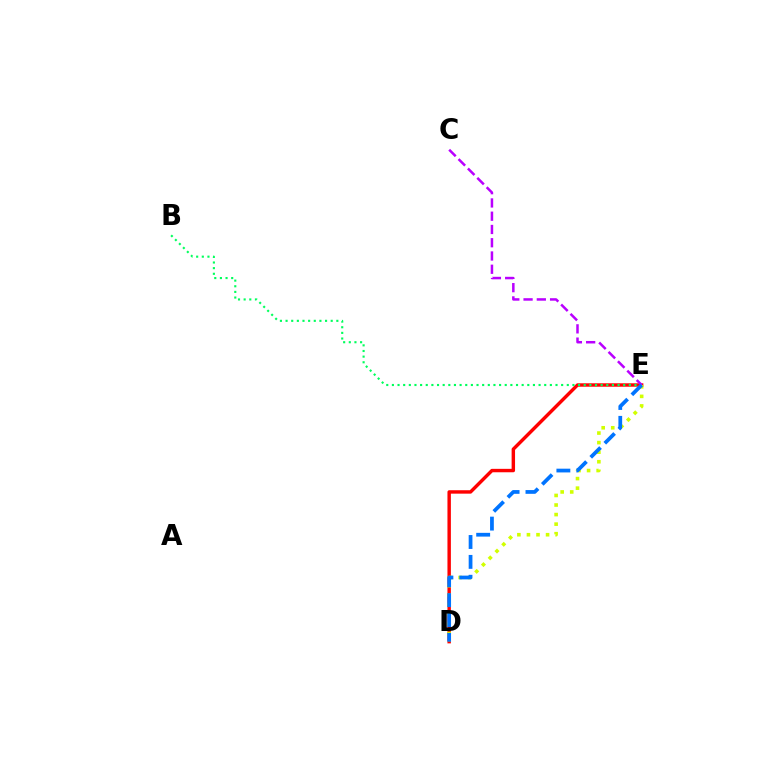{('D', 'E'): [{'color': '#ff0000', 'line_style': 'solid', 'thickness': 2.47}, {'color': '#d1ff00', 'line_style': 'dotted', 'thickness': 2.6}, {'color': '#0074ff', 'line_style': 'dashed', 'thickness': 2.7}], ('B', 'E'): [{'color': '#00ff5c', 'line_style': 'dotted', 'thickness': 1.53}], ('C', 'E'): [{'color': '#b900ff', 'line_style': 'dashed', 'thickness': 1.8}]}